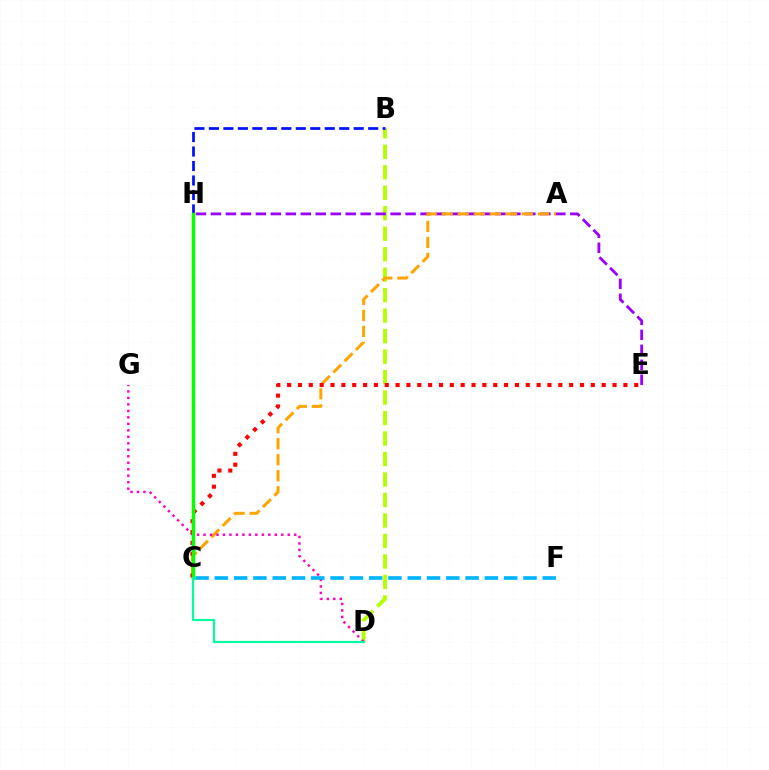{('B', 'D'): [{'color': '#b3ff00', 'line_style': 'dashed', 'thickness': 2.78}], ('E', 'H'): [{'color': '#9b00ff', 'line_style': 'dashed', 'thickness': 2.03}], ('A', 'C'): [{'color': '#ffa500', 'line_style': 'dashed', 'thickness': 2.18}], ('D', 'G'): [{'color': '#ff00bd', 'line_style': 'dotted', 'thickness': 1.76}], ('B', 'H'): [{'color': '#0010ff', 'line_style': 'dashed', 'thickness': 1.97}], ('C', 'E'): [{'color': '#ff0000', 'line_style': 'dotted', 'thickness': 2.95}], ('C', 'H'): [{'color': '#08ff00', 'line_style': 'solid', 'thickness': 2.49}], ('C', 'D'): [{'color': '#00ff9d', 'line_style': 'solid', 'thickness': 1.58}], ('C', 'F'): [{'color': '#00b5ff', 'line_style': 'dashed', 'thickness': 2.62}]}